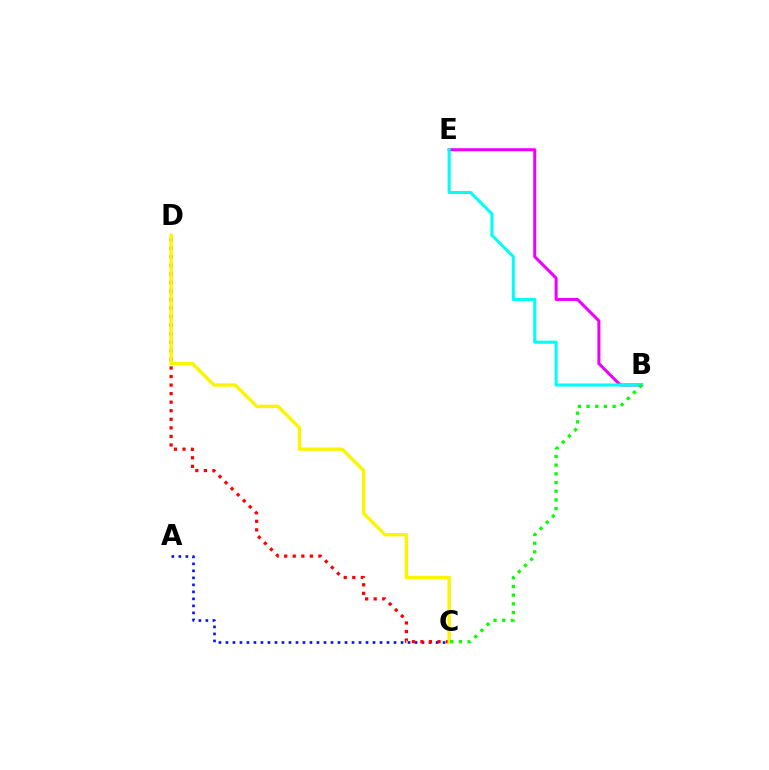{('B', 'E'): [{'color': '#ee00ff', 'line_style': 'solid', 'thickness': 2.17}, {'color': '#00fff6', 'line_style': 'solid', 'thickness': 2.21}], ('A', 'C'): [{'color': '#0010ff', 'line_style': 'dotted', 'thickness': 1.9}], ('C', 'D'): [{'color': '#ff0000', 'line_style': 'dotted', 'thickness': 2.32}, {'color': '#fcf500', 'line_style': 'solid', 'thickness': 2.44}], ('B', 'C'): [{'color': '#08ff00', 'line_style': 'dotted', 'thickness': 2.36}]}